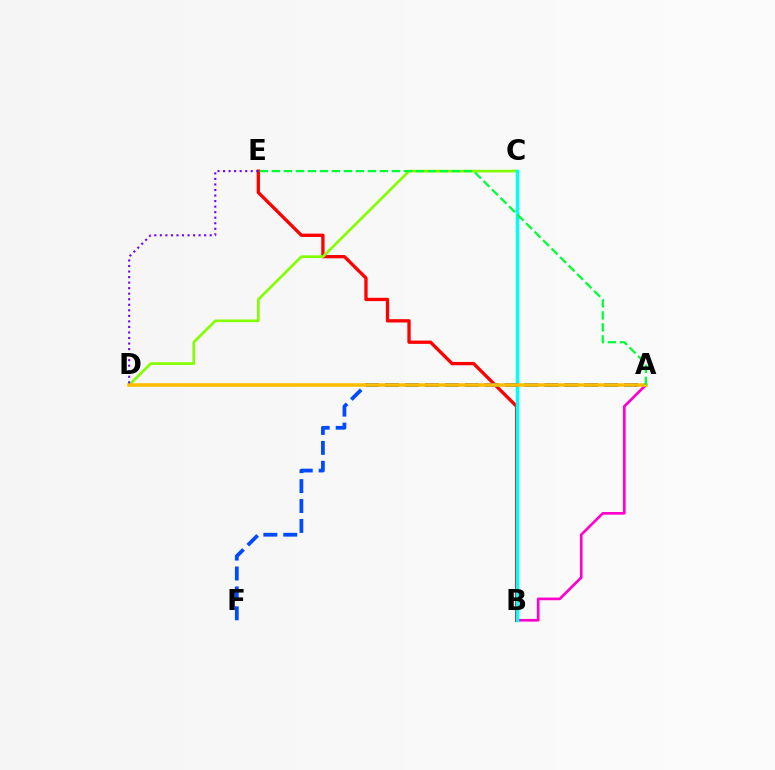{('A', 'B'): [{'color': '#ff00cf', 'line_style': 'solid', 'thickness': 1.92}], ('B', 'E'): [{'color': '#ff0000', 'line_style': 'solid', 'thickness': 2.39}], ('C', 'D'): [{'color': '#84ff00', 'line_style': 'solid', 'thickness': 1.93}], ('B', 'C'): [{'color': '#00fff6', 'line_style': 'solid', 'thickness': 2.51}], ('A', 'F'): [{'color': '#004bff', 'line_style': 'dashed', 'thickness': 2.71}], ('A', 'D'): [{'color': '#ffbd00', 'line_style': 'solid', 'thickness': 2.55}], ('A', 'E'): [{'color': '#00ff39', 'line_style': 'dashed', 'thickness': 1.63}], ('D', 'E'): [{'color': '#7200ff', 'line_style': 'dotted', 'thickness': 1.5}]}